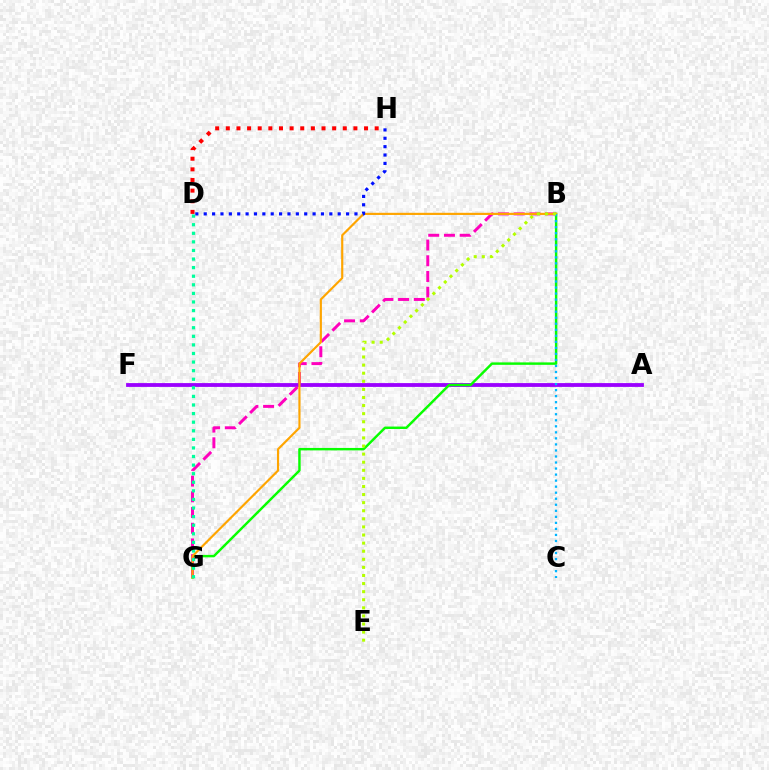{('A', 'F'): [{'color': '#9b00ff', 'line_style': 'solid', 'thickness': 2.74}], ('B', 'G'): [{'color': '#08ff00', 'line_style': 'solid', 'thickness': 1.76}, {'color': '#ff00bd', 'line_style': 'dashed', 'thickness': 2.14}, {'color': '#ffa500', 'line_style': 'solid', 'thickness': 1.56}], ('B', 'C'): [{'color': '#00b5ff', 'line_style': 'dotted', 'thickness': 1.64}], ('D', 'H'): [{'color': '#0010ff', 'line_style': 'dotted', 'thickness': 2.28}, {'color': '#ff0000', 'line_style': 'dotted', 'thickness': 2.89}], ('D', 'G'): [{'color': '#00ff9d', 'line_style': 'dotted', 'thickness': 2.33}], ('B', 'E'): [{'color': '#b3ff00', 'line_style': 'dotted', 'thickness': 2.2}]}